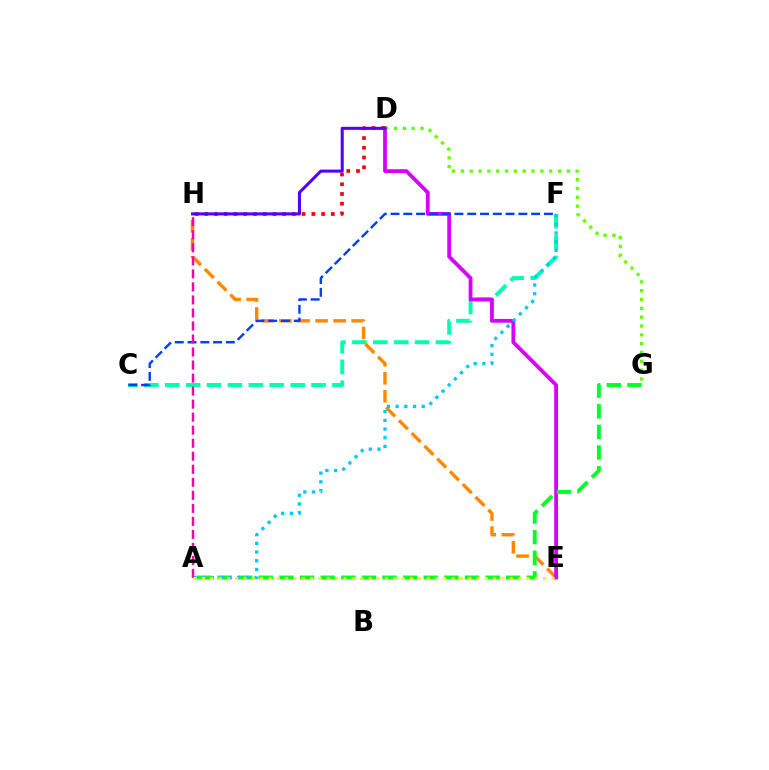{('C', 'F'): [{'color': '#00ffaf', 'line_style': 'dashed', 'thickness': 2.84}, {'color': '#003fff', 'line_style': 'dashed', 'thickness': 1.74}], ('E', 'H'): [{'color': '#ff8800', 'line_style': 'dashed', 'thickness': 2.45}], ('D', 'E'): [{'color': '#d600ff', 'line_style': 'solid', 'thickness': 2.73}], ('D', 'H'): [{'color': '#ff0000', 'line_style': 'dotted', 'thickness': 2.65}, {'color': '#4f00ff', 'line_style': 'solid', 'thickness': 2.19}], ('D', 'G'): [{'color': '#66ff00', 'line_style': 'dotted', 'thickness': 2.4}], ('A', 'G'): [{'color': '#00ff27', 'line_style': 'dashed', 'thickness': 2.8}], ('A', 'F'): [{'color': '#00c7ff', 'line_style': 'dotted', 'thickness': 2.36}], ('A', 'H'): [{'color': '#ff00a0', 'line_style': 'dashed', 'thickness': 1.77}], ('A', 'E'): [{'color': '#eeff00', 'line_style': 'dotted', 'thickness': 2.26}]}